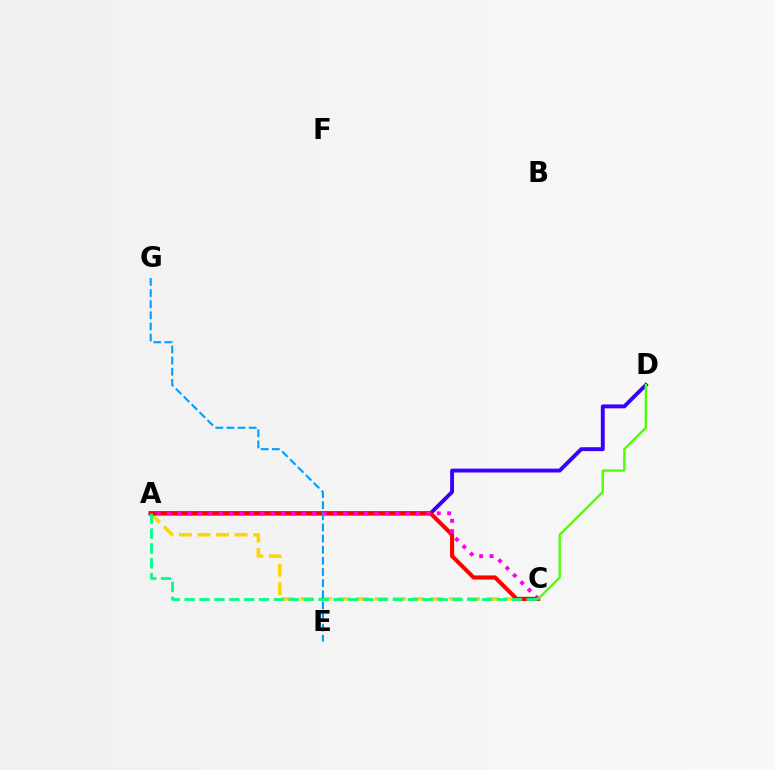{('A', 'C'): [{'color': '#ffd500', 'line_style': 'dashed', 'thickness': 2.52}, {'color': '#ff0000', 'line_style': 'solid', 'thickness': 2.95}, {'color': '#ff00ed', 'line_style': 'dotted', 'thickness': 2.82}, {'color': '#00ff86', 'line_style': 'dashed', 'thickness': 2.02}], ('A', 'D'): [{'color': '#3700ff', 'line_style': 'solid', 'thickness': 2.8}], ('E', 'G'): [{'color': '#009eff', 'line_style': 'dashed', 'thickness': 1.51}], ('C', 'D'): [{'color': '#4fff00', 'line_style': 'solid', 'thickness': 1.69}]}